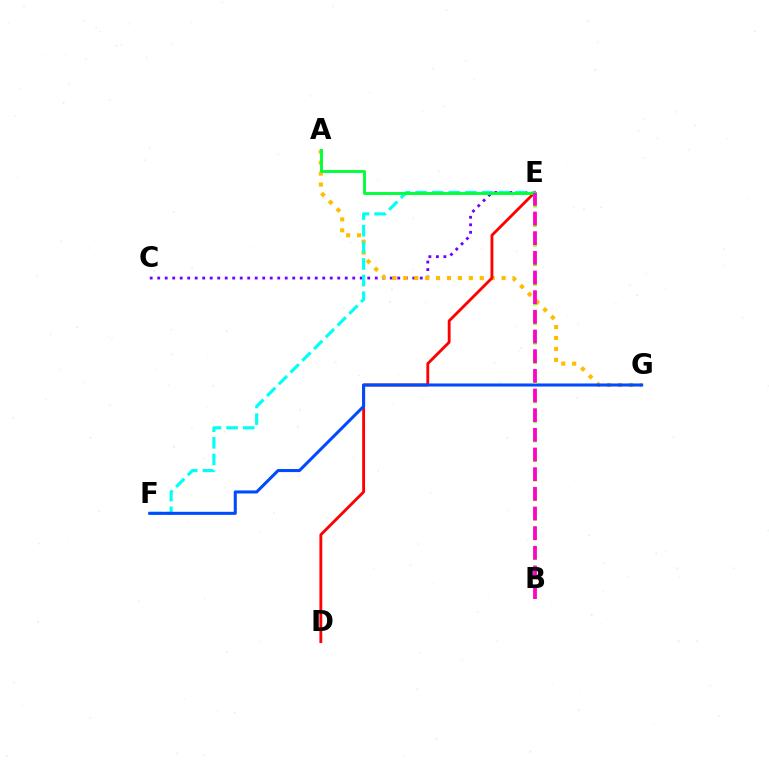{('C', 'E'): [{'color': '#7200ff', 'line_style': 'dotted', 'thickness': 2.04}], ('A', 'G'): [{'color': '#ffbd00', 'line_style': 'dotted', 'thickness': 2.97}], ('D', 'E'): [{'color': '#ff0000', 'line_style': 'solid', 'thickness': 2.04}], ('E', 'F'): [{'color': '#00fff6', 'line_style': 'dashed', 'thickness': 2.26}], ('F', 'G'): [{'color': '#004bff', 'line_style': 'solid', 'thickness': 2.2}], ('A', 'E'): [{'color': '#00ff39', 'line_style': 'solid', 'thickness': 2.08}], ('B', 'E'): [{'color': '#84ff00', 'line_style': 'dashed', 'thickness': 2.66}, {'color': '#ff00cf', 'line_style': 'dashed', 'thickness': 2.67}]}